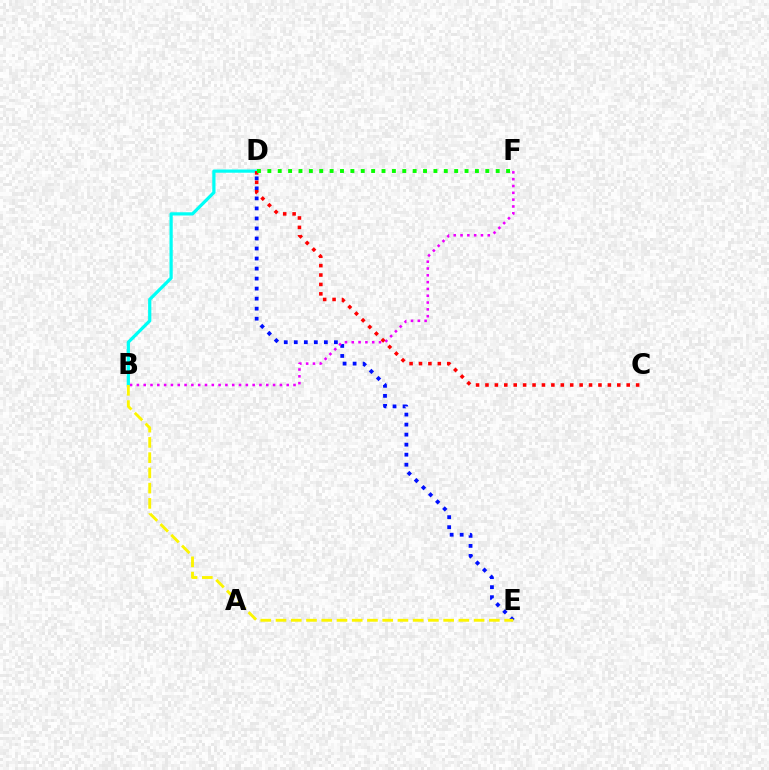{('D', 'E'): [{'color': '#0010ff', 'line_style': 'dotted', 'thickness': 2.72}], ('B', 'F'): [{'color': '#ee00ff', 'line_style': 'dotted', 'thickness': 1.85}], ('B', 'D'): [{'color': '#00fff6', 'line_style': 'solid', 'thickness': 2.32}], ('C', 'D'): [{'color': '#ff0000', 'line_style': 'dotted', 'thickness': 2.56}], ('B', 'E'): [{'color': '#fcf500', 'line_style': 'dashed', 'thickness': 2.07}], ('D', 'F'): [{'color': '#08ff00', 'line_style': 'dotted', 'thickness': 2.82}]}